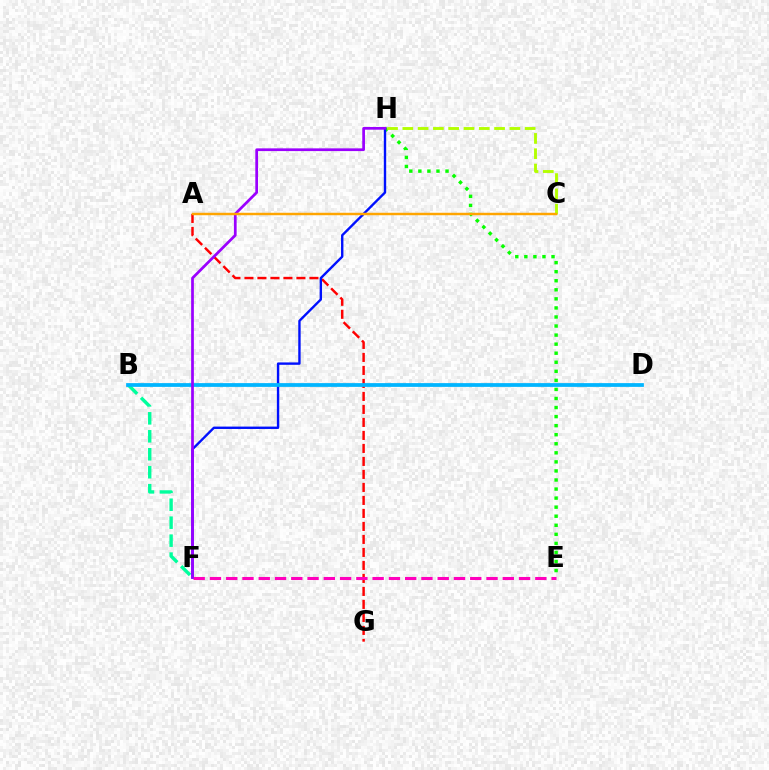{('A', 'G'): [{'color': '#ff0000', 'line_style': 'dashed', 'thickness': 1.77}], ('E', 'H'): [{'color': '#08ff00', 'line_style': 'dotted', 'thickness': 2.46}], ('F', 'H'): [{'color': '#0010ff', 'line_style': 'solid', 'thickness': 1.71}, {'color': '#9b00ff', 'line_style': 'solid', 'thickness': 1.96}], ('C', 'H'): [{'color': '#b3ff00', 'line_style': 'dashed', 'thickness': 2.08}], ('B', 'F'): [{'color': '#00ff9d', 'line_style': 'dashed', 'thickness': 2.44}], ('E', 'F'): [{'color': '#ff00bd', 'line_style': 'dashed', 'thickness': 2.21}], ('B', 'D'): [{'color': '#00b5ff', 'line_style': 'solid', 'thickness': 2.71}], ('A', 'C'): [{'color': '#ffa500', 'line_style': 'solid', 'thickness': 1.77}]}